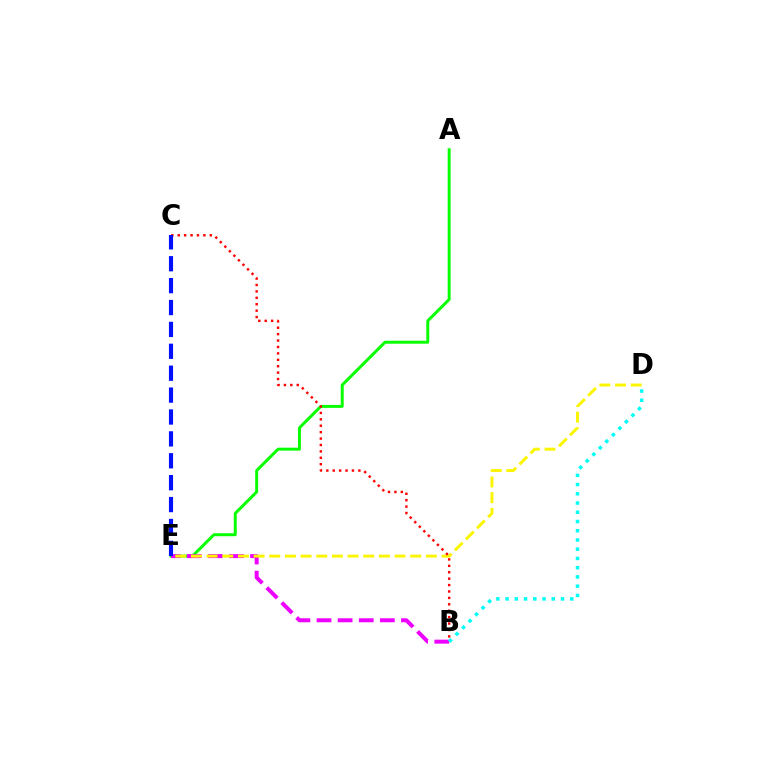{('A', 'E'): [{'color': '#08ff00', 'line_style': 'solid', 'thickness': 2.13}], ('B', 'E'): [{'color': '#ee00ff', 'line_style': 'dashed', 'thickness': 2.87}], ('B', 'D'): [{'color': '#00fff6', 'line_style': 'dotted', 'thickness': 2.51}], ('D', 'E'): [{'color': '#fcf500', 'line_style': 'dashed', 'thickness': 2.13}], ('B', 'C'): [{'color': '#ff0000', 'line_style': 'dotted', 'thickness': 1.74}], ('C', 'E'): [{'color': '#0010ff', 'line_style': 'dashed', 'thickness': 2.97}]}